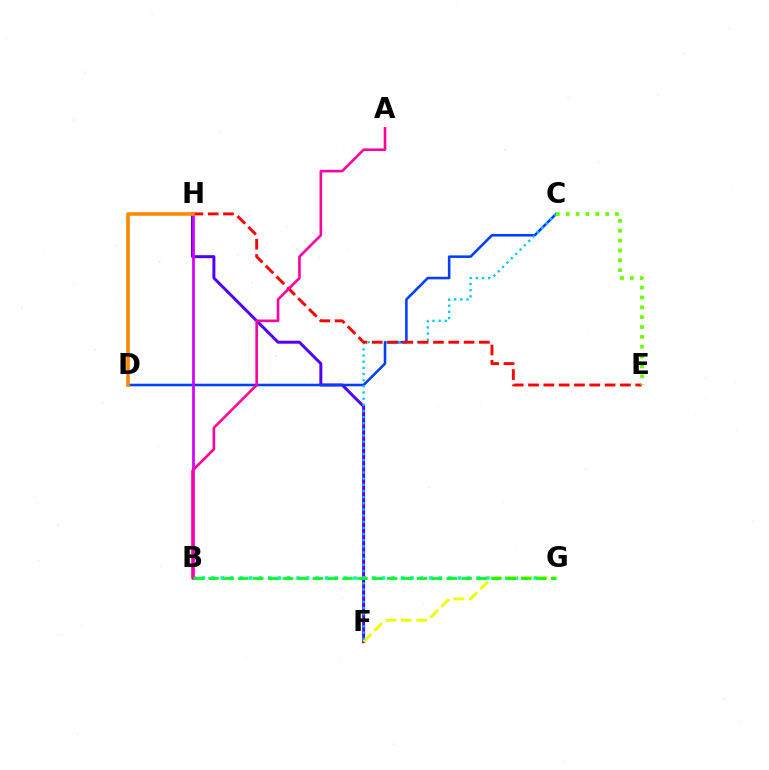{('F', 'H'): [{'color': '#4f00ff', 'line_style': 'solid', 'thickness': 2.14}], ('B', 'G'): [{'color': '#00ffaf', 'line_style': 'dotted', 'thickness': 2.58}, {'color': '#00ff27', 'line_style': 'dashed', 'thickness': 2.02}], ('C', 'D'): [{'color': '#003fff', 'line_style': 'solid', 'thickness': 1.84}], ('F', 'G'): [{'color': '#eeff00', 'line_style': 'dashed', 'thickness': 2.09}], ('C', 'F'): [{'color': '#00c7ff', 'line_style': 'dotted', 'thickness': 1.67}], ('B', 'H'): [{'color': '#d600ff', 'line_style': 'solid', 'thickness': 1.98}], ('E', 'H'): [{'color': '#ff0000', 'line_style': 'dashed', 'thickness': 2.08}], ('D', 'H'): [{'color': '#ff8800', 'line_style': 'solid', 'thickness': 2.57}], ('A', 'B'): [{'color': '#ff00a0', 'line_style': 'solid', 'thickness': 1.88}], ('C', 'E'): [{'color': '#66ff00', 'line_style': 'dotted', 'thickness': 2.68}]}